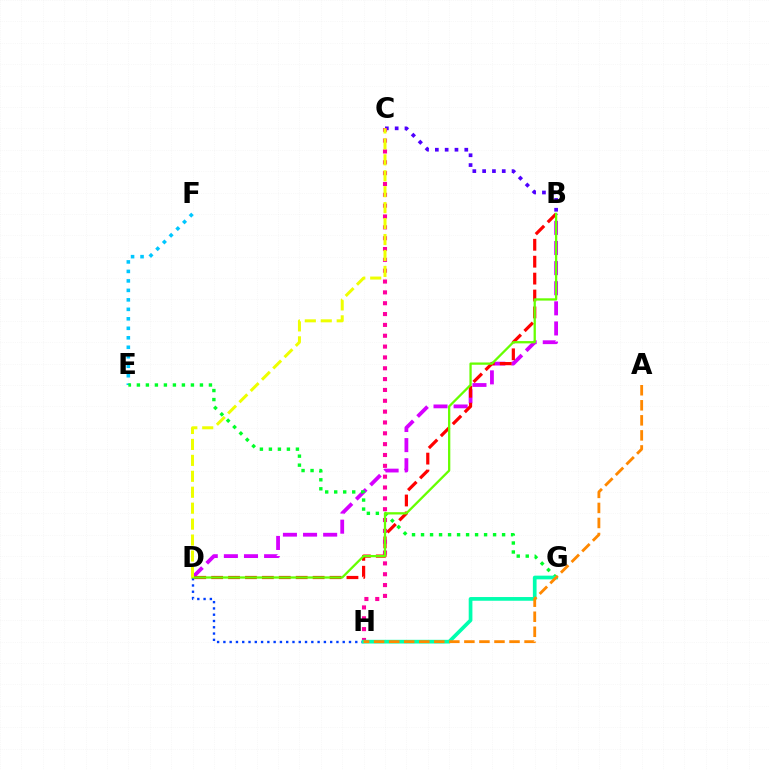{('B', 'C'): [{'color': '#4f00ff', 'line_style': 'dotted', 'thickness': 2.67}], ('E', 'F'): [{'color': '#00c7ff', 'line_style': 'dotted', 'thickness': 2.58}], ('B', 'D'): [{'color': '#d600ff', 'line_style': 'dashed', 'thickness': 2.73}, {'color': '#ff0000', 'line_style': 'dashed', 'thickness': 2.3}, {'color': '#66ff00', 'line_style': 'solid', 'thickness': 1.64}], ('D', 'H'): [{'color': '#003fff', 'line_style': 'dotted', 'thickness': 1.71}], ('E', 'G'): [{'color': '#00ff27', 'line_style': 'dotted', 'thickness': 2.45}], ('C', 'H'): [{'color': '#ff00a0', 'line_style': 'dotted', 'thickness': 2.95}], ('G', 'H'): [{'color': '#00ffaf', 'line_style': 'solid', 'thickness': 2.67}], ('A', 'H'): [{'color': '#ff8800', 'line_style': 'dashed', 'thickness': 2.04}], ('C', 'D'): [{'color': '#eeff00', 'line_style': 'dashed', 'thickness': 2.17}]}